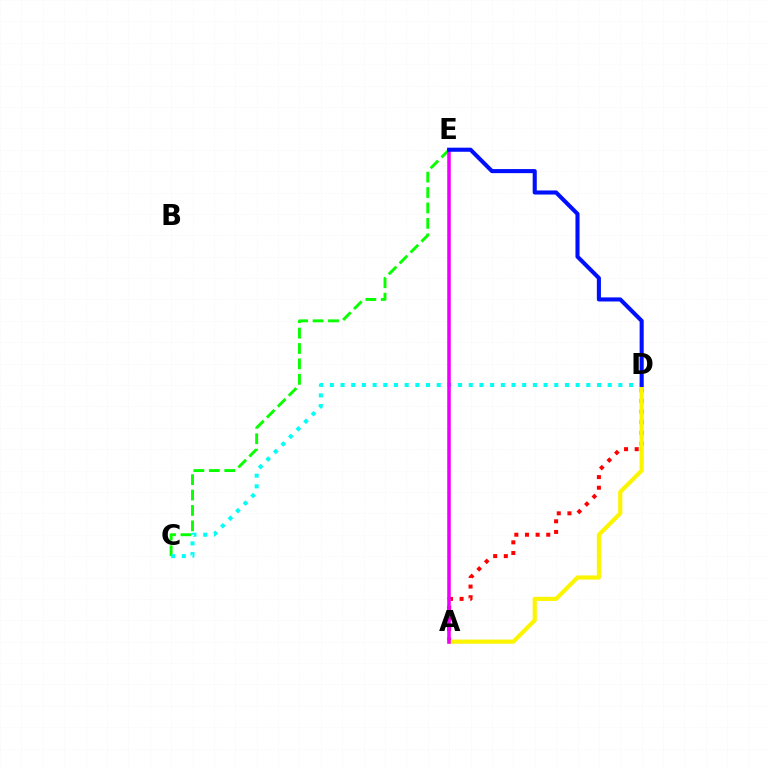{('C', 'E'): [{'color': '#08ff00', 'line_style': 'dashed', 'thickness': 2.09}], ('A', 'D'): [{'color': '#ff0000', 'line_style': 'dotted', 'thickness': 2.89}, {'color': '#fcf500', 'line_style': 'solid', 'thickness': 2.99}], ('C', 'D'): [{'color': '#00fff6', 'line_style': 'dotted', 'thickness': 2.9}], ('A', 'E'): [{'color': '#ee00ff', 'line_style': 'solid', 'thickness': 2.55}], ('D', 'E'): [{'color': '#0010ff', 'line_style': 'solid', 'thickness': 2.94}]}